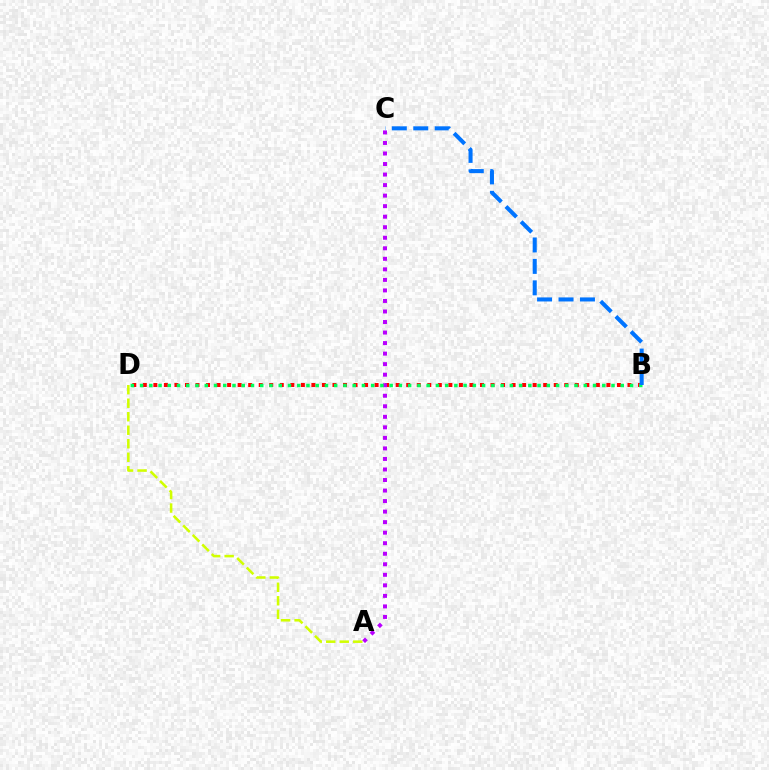{('A', 'D'): [{'color': '#d1ff00', 'line_style': 'dashed', 'thickness': 1.83}], ('B', 'D'): [{'color': '#ff0000', 'line_style': 'dotted', 'thickness': 2.86}, {'color': '#00ff5c', 'line_style': 'dotted', 'thickness': 2.51}], ('A', 'C'): [{'color': '#b900ff', 'line_style': 'dotted', 'thickness': 2.86}], ('B', 'C'): [{'color': '#0074ff', 'line_style': 'dashed', 'thickness': 2.91}]}